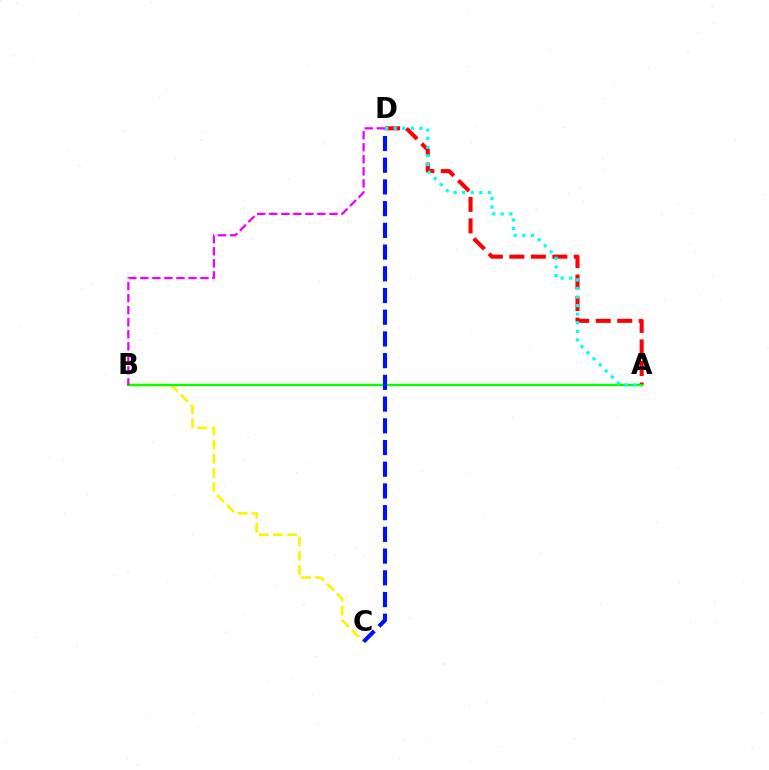{('B', 'C'): [{'color': '#fcf500', 'line_style': 'dashed', 'thickness': 1.93}], ('A', 'D'): [{'color': '#ff0000', 'line_style': 'dashed', 'thickness': 2.92}, {'color': '#00fff6', 'line_style': 'dotted', 'thickness': 2.33}], ('A', 'B'): [{'color': '#08ff00', 'line_style': 'solid', 'thickness': 1.7}], ('C', 'D'): [{'color': '#0010ff', 'line_style': 'dashed', 'thickness': 2.95}], ('B', 'D'): [{'color': '#ee00ff', 'line_style': 'dashed', 'thickness': 1.64}]}